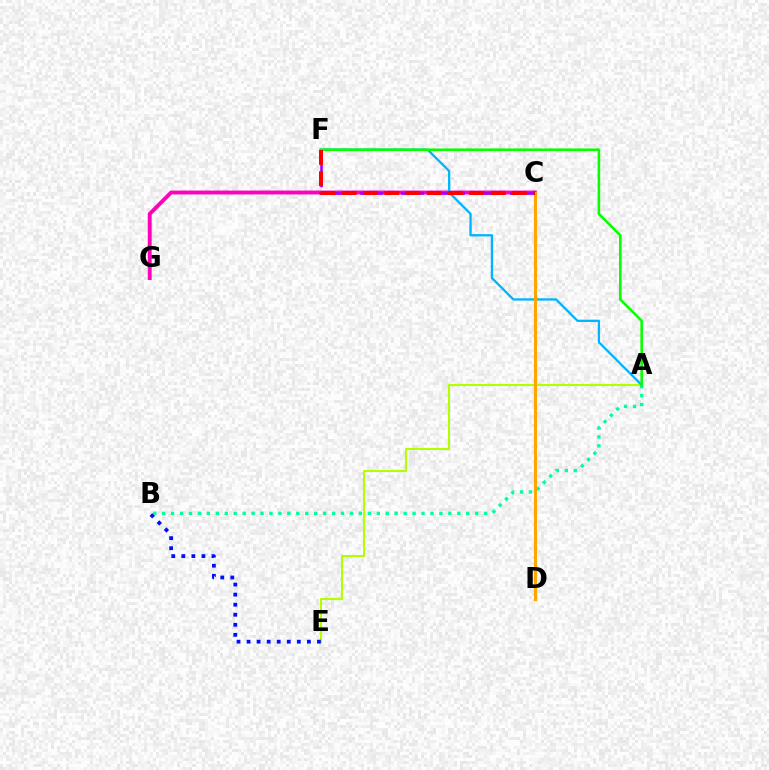{('C', 'G'): [{'color': '#ff00bd', 'line_style': 'solid', 'thickness': 2.8}], ('A', 'B'): [{'color': '#00ff9d', 'line_style': 'dotted', 'thickness': 2.43}], ('C', 'F'): [{'color': '#9b00ff', 'line_style': 'dashed', 'thickness': 1.85}, {'color': '#ff0000', 'line_style': 'dashed', 'thickness': 2.89}], ('A', 'E'): [{'color': '#b3ff00', 'line_style': 'solid', 'thickness': 1.51}], ('A', 'F'): [{'color': '#00b5ff', 'line_style': 'solid', 'thickness': 1.66}, {'color': '#08ff00', 'line_style': 'solid', 'thickness': 1.86}], ('B', 'E'): [{'color': '#0010ff', 'line_style': 'dotted', 'thickness': 2.73}], ('C', 'D'): [{'color': '#ffa500', 'line_style': 'solid', 'thickness': 2.2}]}